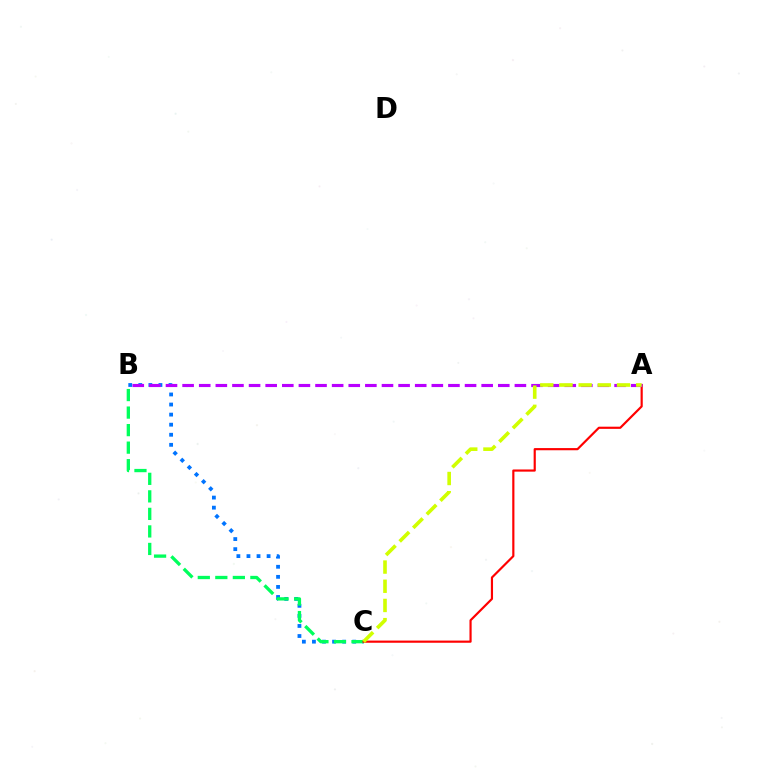{('B', 'C'): [{'color': '#0074ff', 'line_style': 'dotted', 'thickness': 2.74}, {'color': '#00ff5c', 'line_style': 'dashed', 'thickness': 2.38}], ('A', 'C'): [{'color': '#ff0000', 'line_style': 'solid', 'thickness': 1.56}, {'color': '#d1ff00', 'line_style': 'dashed', 'thickness': 2.61}], ('A', 'B'): [{'color': '#b900ff', 'line_style': 'dashed', 'thickness': 2.26}]}